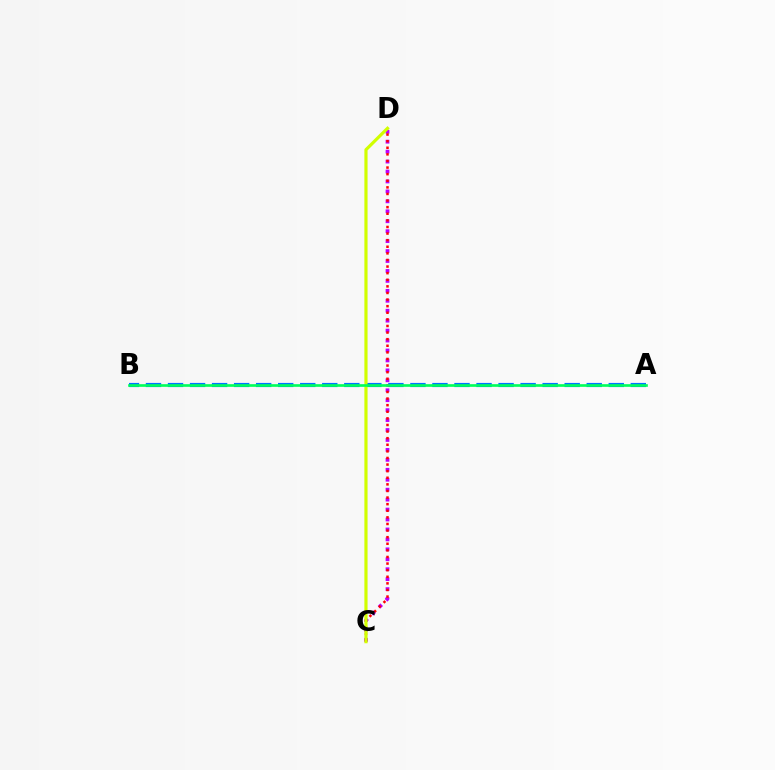{('C', 'D'): [{'color': '#b900ff', 'line_style': 'dotted', 'thickness': 2.7}, {'color': '#ff0000', 'line_style': 'dotted', 'thickness': 1.79}, {'color': '#d1ff00', 'line_style': 'solid', 'thickness': 2.29}], ('A', 'B'): [{'color': '#0074ff', 'line_style': 'dashed', 'thickness': 2.99}, {'color': '#00ff5c', 'line_style': 'solid', 'thickness': 1.91}]}